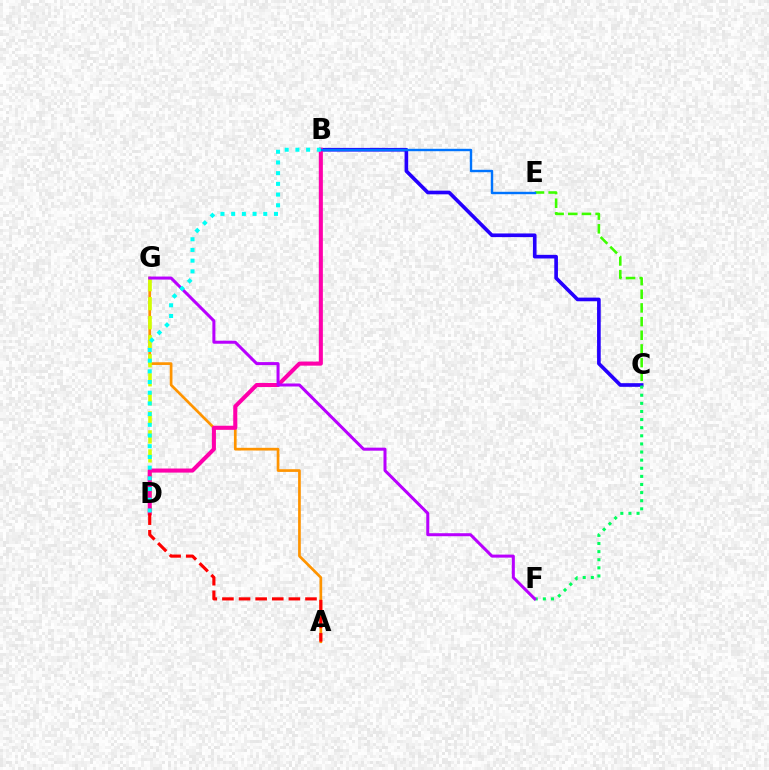{('B', 'C'): [{'color': '#2500ff', 'line_style': 'solid', 'thickness': 2.63}], ('C', 'E'): [{'color': '#3dff00', 'line_style': 'dashed', 'thickness': 1.86}], ('C', 'F'): [{'color': '#00ff5c', 'line_style': 'dotted', 'thickness': 2.2}], ('A', 'G'): [{'color': '#ff9400', 'line_style': 'solid', 'thickness': 1.94}], ('D', 'G'): [{'color': '#d1ff00', 'line_style': 'dashed', 'thickness': 2.59}], ('B', 'D'): [{'color': '#ff00ac', 'line_style': 'solid', 'thickness': 2.93}, {'color': '#00fff6', 'line_style': 'dotted', 'thickness': 2.91}], ('F', 'G'): [{'color': '#b900ff', 'line_style': 'solid', 'thickness': 2.17}], ('B', 'E'): [{'color': '#0074ff', 'line_style': 'solid', 'thickness': 1.73}], ('A', 'D'): [{'color': '#ff0000', 'line_style': 'dashed', 'thickness': 2.26}]}